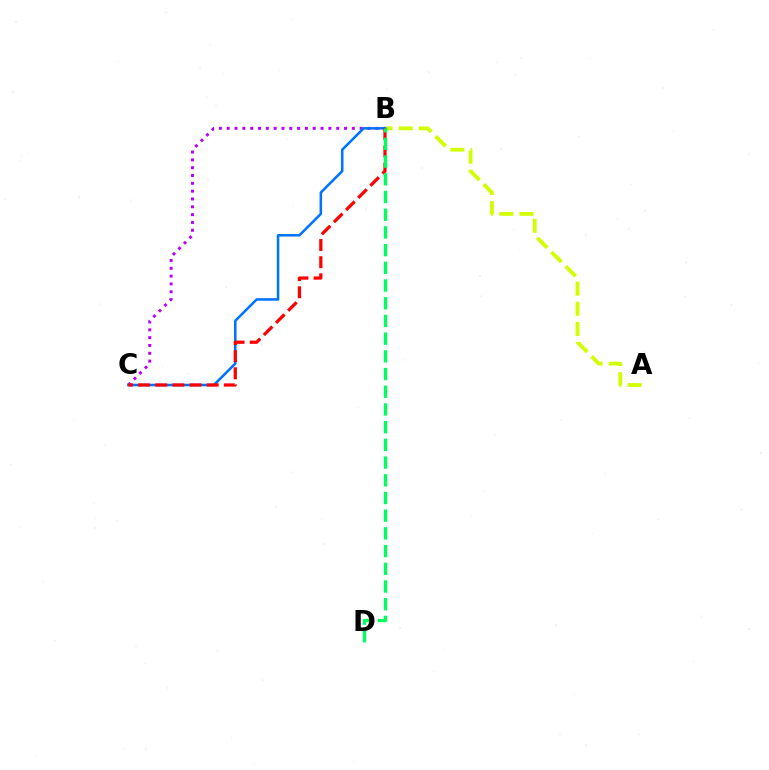{('A', 'B'): [{'color': '#d1ff00', 'line_style': 'dashed', 'thickness': 2.74}], ('B', 'C'): [{'color': '#b900ff', 'line_style': 'dotted', 'thickness': 2.12}, {'color': '#0074ff', 'line_style': 'solid', 'thickness': 1.84}, {'color': '#ff0000', 'line_style': 'dashed', 'thickness': 2.33}], ('B', 'D'): [{'color': '#00ff5c', 'line_style': 'dashed', 'thickness': 2.41}]}